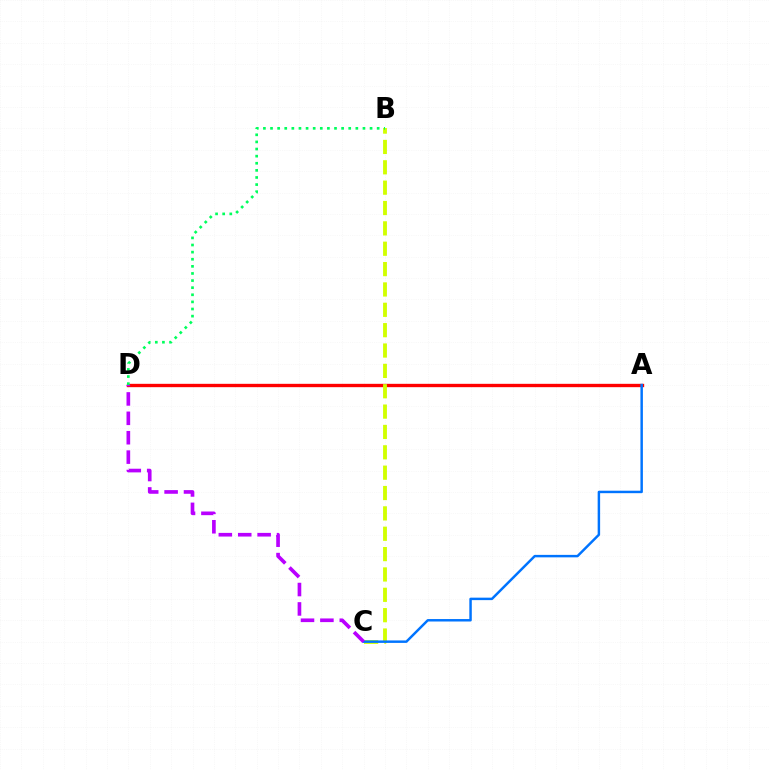{('A', 'D'): [{'color': '#ff0000', 'line_style': 'solid', 'thickness': 2.41}], ('B', 'C'): [{'color': '#d1ff00', 'line_style': 'dashed', 'thickness': 2.77}], ('A', 'C'): [{'color': '#0074ff', 'line_style': 'solid', 'thickness': 1.77}], ('C', 'D'): [{'color': '#b900ff', 'line_style': 'dashed', 'thickness': 2.64}], ('B', 'D'): [{'color': '#00ff5c', 'line_style': 'dotted', 'thickness': 1.93}]}